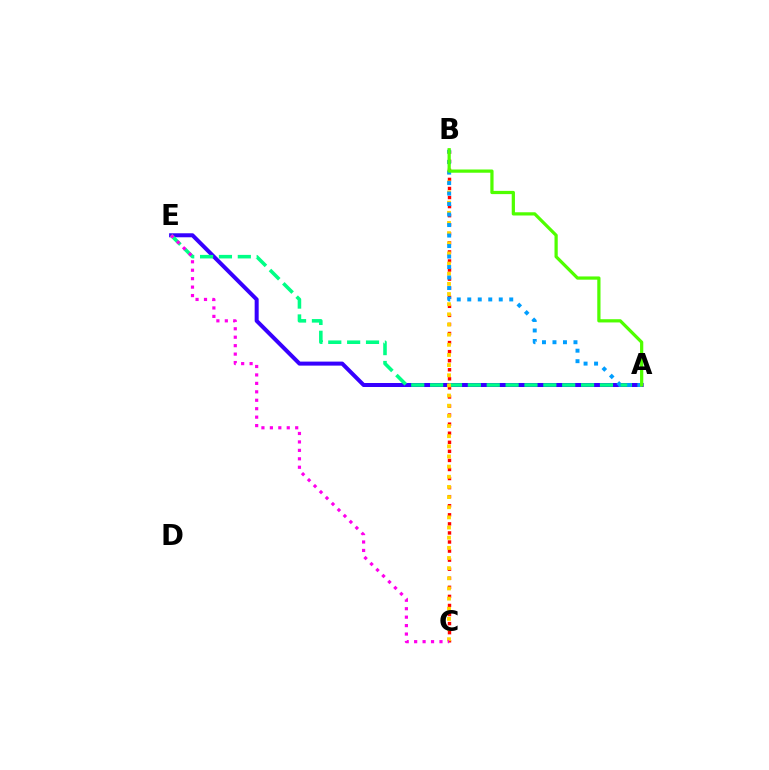{('B', 'C'): [{'color': '#ff0000', 'line_style': 'dotted', 'thickness': 2.46}, {'color': '#ffd500', 'line_style': 'dotted', 'thickness': 2.76}], ('A', 'E'): [{'color': '#3700ff', 'line_style': 'solid', 'thickness': 2.89}, {'color': '#00ff86', 'line_style': 'dashed', 'thickness': 2.56}], ('A', 'B'): [{'color': '#009eff', 'line_style': 'dotted', 'thickness': 2.85}, {'color': '#4fff00', 'line_style': 'solid', 'thickness': 2.33}], ('C', 'E'): [{'color': '#ff00ed', 'line_style': 'dotted', 'thickness': 2.29}]}